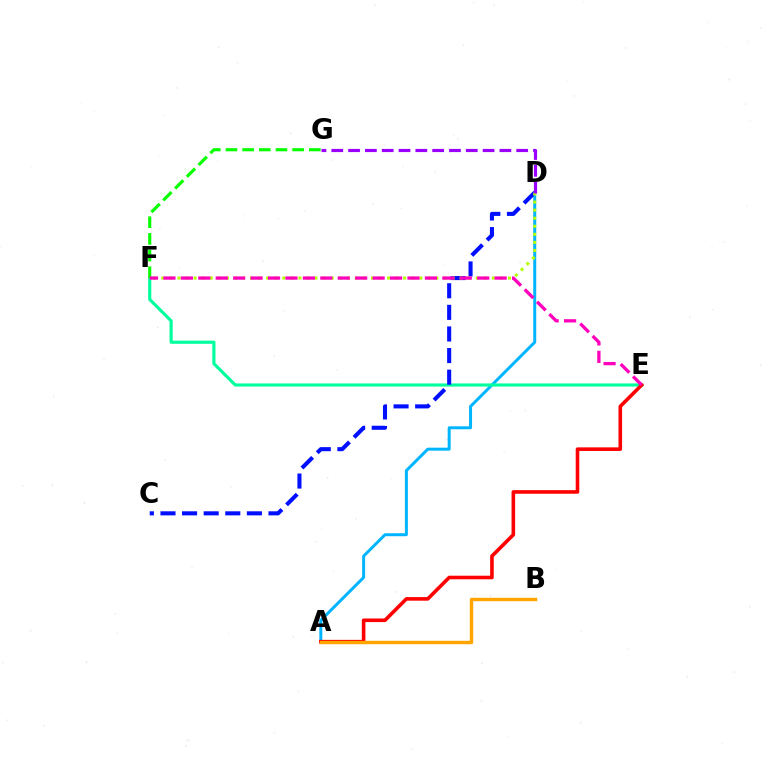{('A', 'D'): [{'color': '#00b5ff', 'line_style': 'solid', 'thickness': 2.14}], ('E', 'F'): [{'color': '#00ff9d', 'line_style': 'solid', 'thickness': 2.26}, {'color': '#ff00bd', 'line_style': 'dashed', 'thickness': 2.37}], ('A', 'E'): [{'color': '#ff0000', 'line_style': 'solid', 'thickness': 2.59}], ('C', 'D'): [{'color': '#0010ff', 'line_style': 'dashed', 'thickness': 2.93}], ('F', 'G'): [{'color': '#08ff00', 'line_style': 'dashed', 'thickness': 2.26}], ('D', 'F'): [{'color': '#b3ff00', 'line_style': 'dotted', 'thickness': 2.19}], ('A', 'B'): [{'color': '#ffa500', 'line_style': 'solid', 'thickness': 2.47}], ('D', 'G'): [{'color': '#9b00ff', 'line_style': 'dashed', 'thickness': 2.28}]}